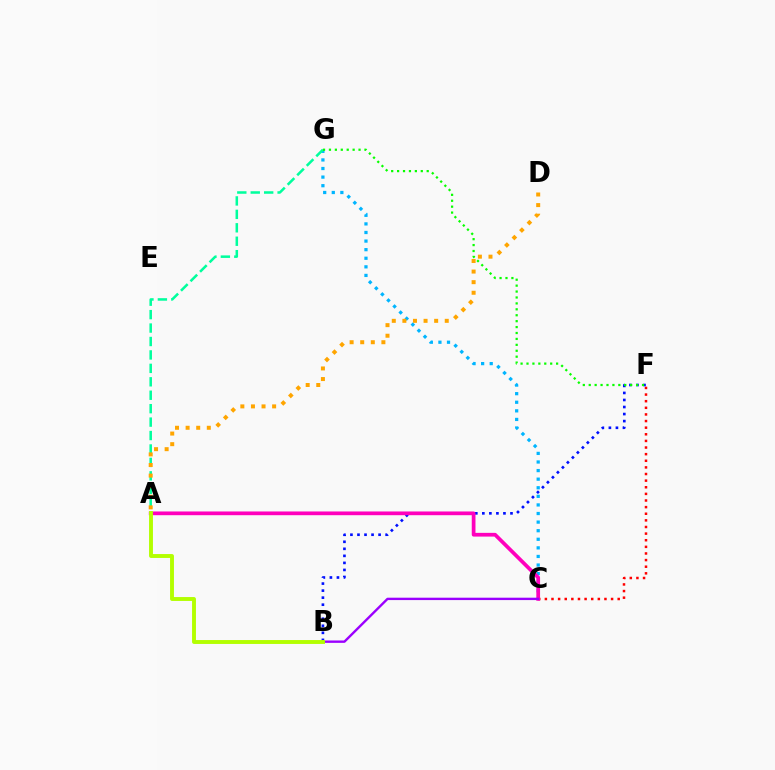{('C', 'F'): [{'color': '#ff0000', 'line_style': 'dotted', 'thickness': 1.8}], ('B', 'F'): [{'color': '#0010ff', 'line_style': 'dotted', 'thickness': 1.91}], ('C', 'G'): [{'color': '#00b5ff', 'line_style': 'dotted', 'thickness': 2.33}], ('A', 'G'): [{'color': '#00ff9d', 'line_style': 'dashed', 'thickness': 1.83}], ('F', 'G'): [{'color': '#08ff00', 'line_style': 'dotted', 'thickness': 1.61}], ('A', 'D'): [{'color': '#ffa500', 'line_style': 'dotted', 'thickness': 2.88}], ('A', 'C'): [{'color': '#ff00bd', 'line_style': 'solid', 'thickness': 2.68}], ('B', 'C'): [{'color': '#9b00ff', 'line_style': 'solid', 'thickness': 1.71}], ('A', 'B'): [{'color': '#b3ff00', 'line_style': 'solid', 'thickness': 2.8}]}